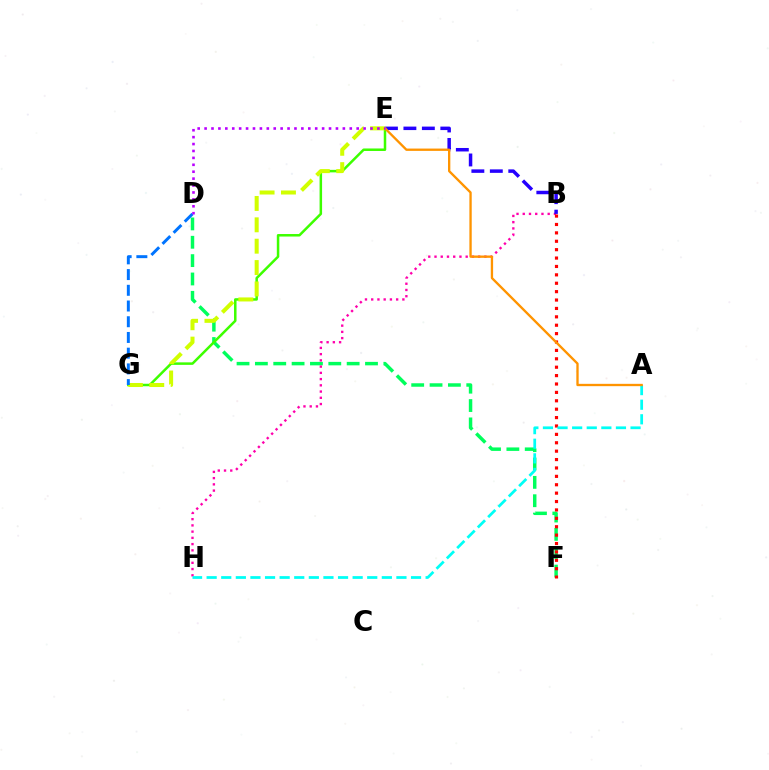{('D', 'F'): [{'color': '#00ff5c', 'line_style': 'dashed', 'thickness': 2.49}], ('B', 'H'): [{'color': '#ff00ac', 'line_style': 'dotted', 'thickness': 1.69}], ('B', 'F'): [{'color': '#ff0000', 'line_style': 'dotted', 'thickness': 2.28}], ('B', 'E'): [{'color': '#2500ff', 'line_style': 'dashed', 'thickness': 2.51}], ('A', 'H'): [{'color': '#00fff6', 'line_style': 'dashed', 'thickness': 1.98}], ('E', 'G'): [{'color': '#3dff00', 'line_style': 'solid', 'thickness': 1.81}, {'color': '#d1ff00', 'line_style': 'dashed', 'thickness': 2.9}], ('A', 'E'): [{'color': '#ff9400', 'line_style': 'solid', 'thickness': 1.68}], ('D', 'G'): [{'color': '#0074ff', 'line_style': 'dashed', 'thickness': 2.14}], ('D', 'E'): [{'color': '#b900ff', 'line_style': 'dotted', 'thickness': 1.88}]}